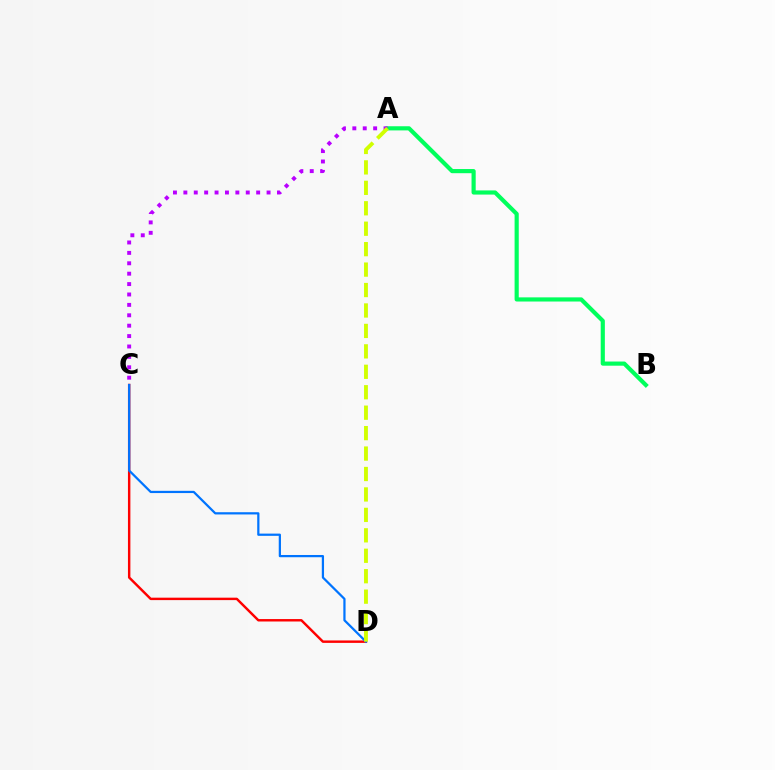{('A', 'B'): [{'color': '#00ff5c', 'line_style': 'solid', 'thickness': 2.99}], ('C', 'D'): [{'color': '#ff0000', 'line_style': 'solid', 'thickness': 1.75}, {'color': '#0074ff', 'line_style': 'solid', 'thickness': 1.61}], ('A', 'C'): [{'color': '#b900ff', 'line_style': 'dotted', 'thickness': 2.83}], ('A', 'D'): [{'color': '#d1ff00', 'line_style': 'dashed', 'thickness': 2.78}]}